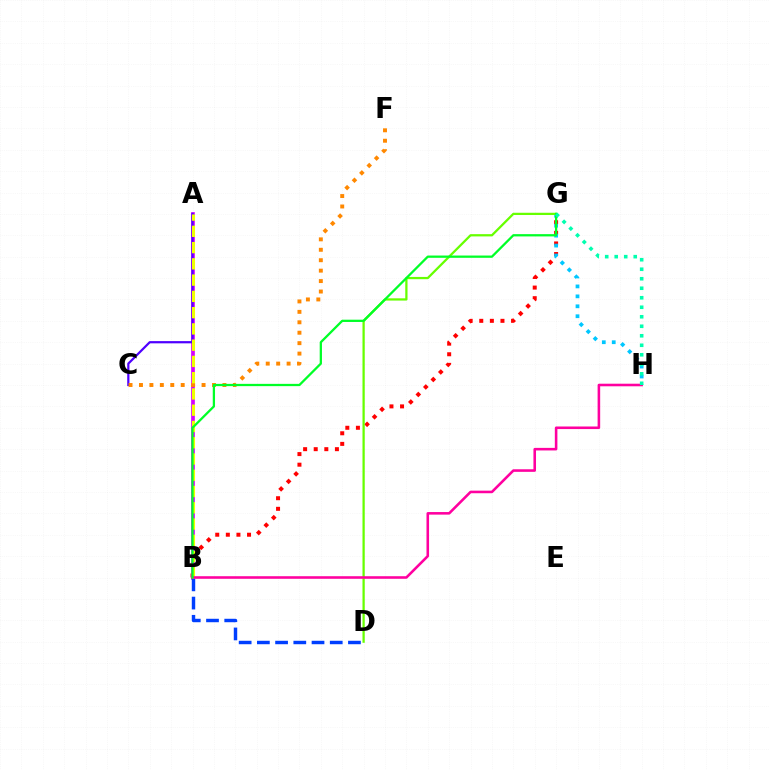{('B', 'G'): [{'color': '#ff0000', 'line_style': 'dotted', 'thickness': 2.88}, {'color': '#00ff27', 'line_style': 'solid', 'thickness': 1.64}], ('A', 'B'): [{'color': '#d600ff', 'line_style': 'solid', 'thickness': 2.66}, {'color': '#eeff00', 'line_style': 'dashed', 'thickness': 2.21}], ('G', 'H'): [{'color': '#00c7ff', 'line_style': 'dotted', 'thickness': 2.7}, {'color': '#00ffaf', 'line_style': 'dotted', 'thickness': 2.58}], ('A', 'C'): [{'color': '#4f00ff', 'line_style': 'solid', 'thickness': 1.6}], ('B', 'D'): [{'color': '#003fff', 'line_style': 'dashed', 'thickness': 2.47}], ('D', 'G'): [{'color': '#66ff00', 'line_style': 'solid', 'thickness': 1.63}], ('C', 'F'): [{'color': '#ff8800', 'line_style': 'dotted', 'thickness': 2.83}], ('B', 'H'): [{'color': '#ff00a0', 'line_style': 'solid', 'thickness': 1.85}]}